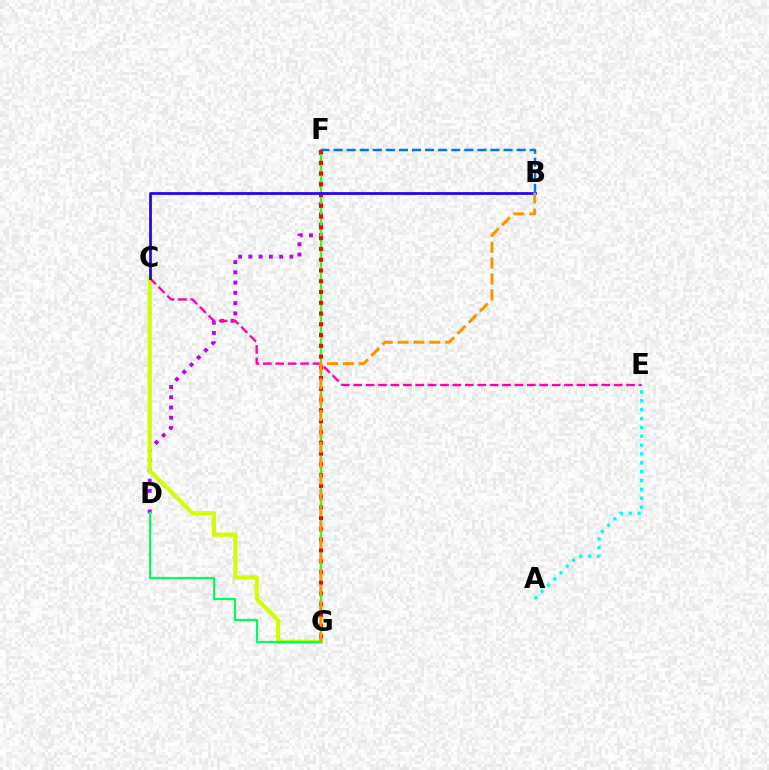{('D', 'F'): [{'color': '#b900ff', 'line_style': 'dotted', 'thickness': 2.79}], ('C', 'G'): [{'color': '#d1ff00', 'line_style': 'solid', 'thickness': 2.99}], ('A', 'E'): [{'color': '#00fff6', 'line_style': 'dotted', 'thickness': 2.41}], ('F', 'G'): [{'color': '#3dff00', 'line_style': 'solid', 'thickness': 1.66}, {'color': '#ff0000', 'line_style': 'dotted', 'thickness': 2.93}], ('D', 'G'): [{'color': '#00ff5c', 'line_style': 'solid', 'thickness': 1.59}], ('C', 'E'): [{'color': '#ff00ac', 'line_style': 'dashed', 'thickness': 1.68}], ('B', 'C'): [{'color': '#2500ff', 'line_style': 'solid', 'thickness': 1.99}], ('B', 'G'): [{'color': '#ff9400', 'line_style': 'dashed', 'thickness': 2.16}], ('B', 'F'): [{'color': '#0074ff', 'line_style': 'dashed', 'thickness': 1.78}]}